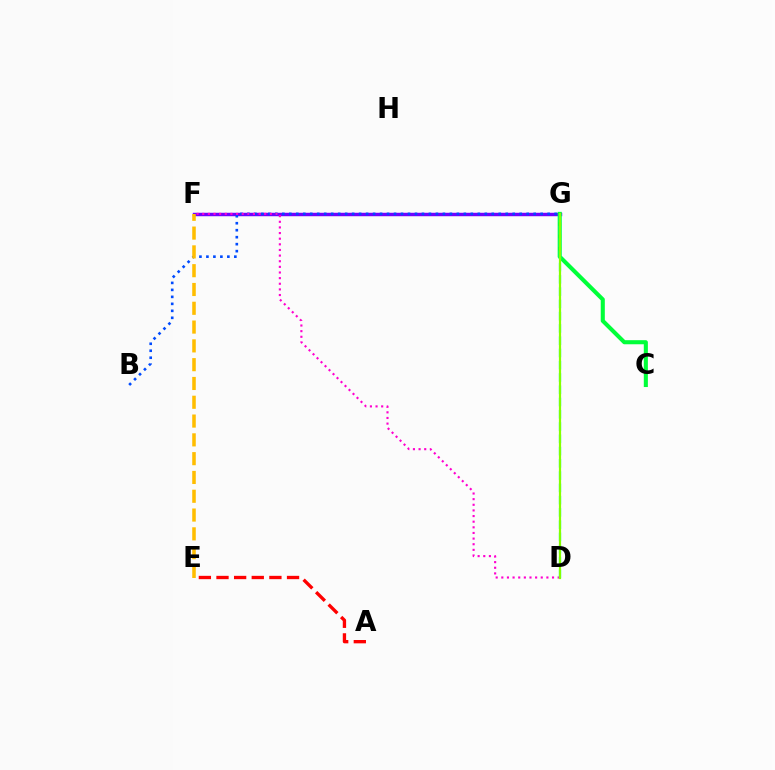{('F', 'G'): [{'color': '#7200ff', 'line_style': 'solid', 'thickness': 2.48}], ('C', 'G'): [{'color': '#00ff39', 'line_style': 'solid', 'thickness': 2.94}], ('B', 'G'): [{'color': '#004bff', 'line_style': 'dotted', 'thickness': 1.9}], ('A', 'E'): [{'color': '#ff0000', 'line_style': 'dashed', 'thickness': 2.4}], ('D', 'F'): [{'color': '#ff00cf', 'line_style': 'dotted', 'thickness': 1.53}], ('E', 'F'): [{'color': '#ffbd00', 'line_style': 'dashed', 'thickness': 2.55}], ('D', 'G'): [{'color': '#00fff6', 'line_style': 'dashed', 'thickness': 1.67}, {'color': '#84ff00', 'line_style': 'solid', 'thickness': 1.59}]}